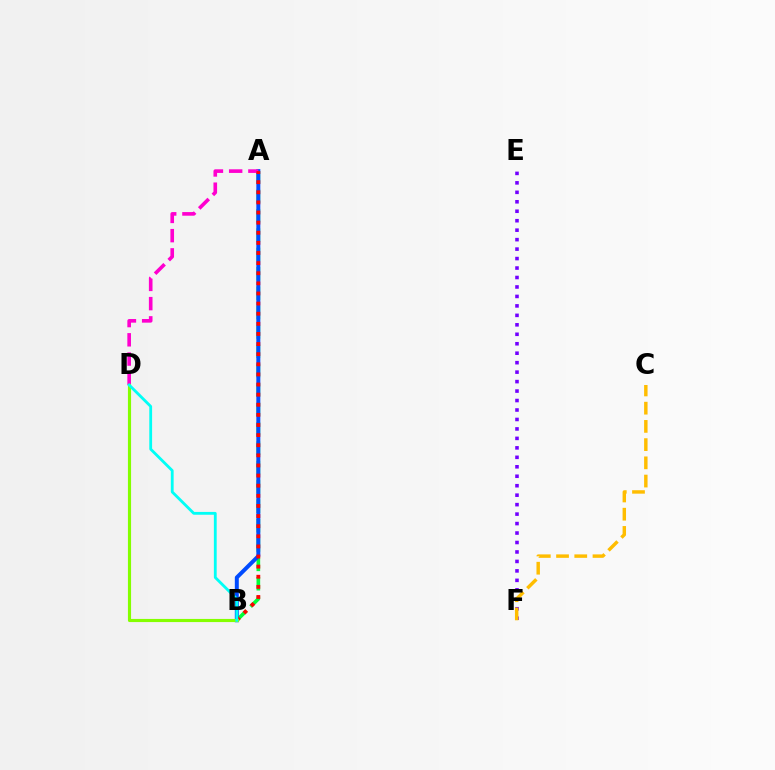{('A', 'B'): [{'color': '#00ff39', 'line_style': 'dashed', 'thickness': 2.63}, {'color': '#004bff', 'line_style': 'solid', 'thickness': 2.86}, {'color': '#ff0000', 'line_style': 'dotted', 'thickness': 2.75}], ('E', 'F'): [{'color': '#7200ff', 'line_style': 'dotted', 'thickness': 2.57}], ('C', 'F'): [{'color': '#ffbd00', 'line_style': 'dashed', 'thickness': 2.48}], ('A', 'D'): [{'color': '#ff00cf', 'line_style': 'dashed', 'thickness': 2.61}], ('B', 'D'): [{'color': '#84ff00', 'line_style': 'solid', 'thickness': 2.26}, {'color': '#00fff6', 'line_style': 'solid', 'thickness': 2.03}]}